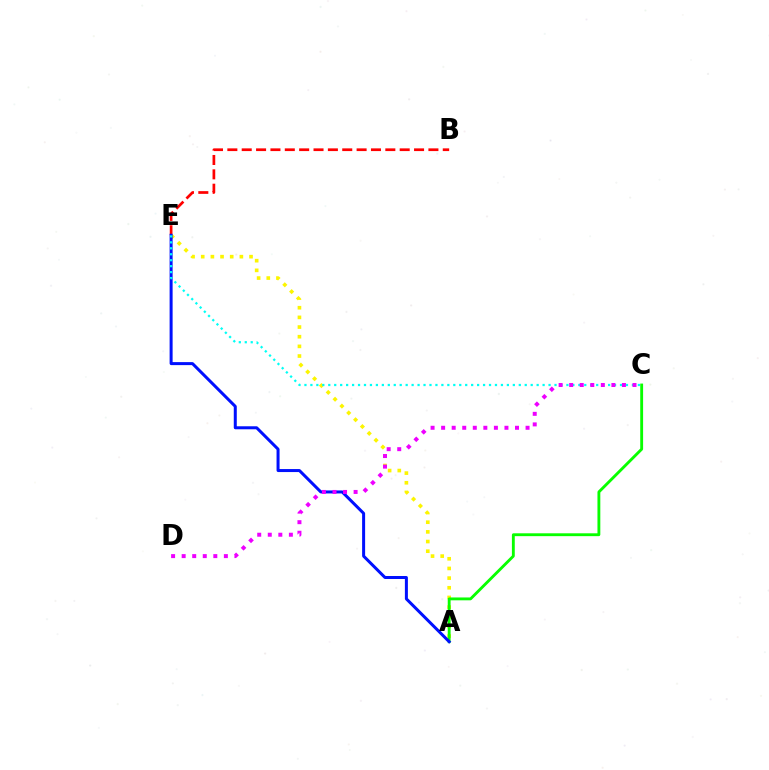{('B', 'E'): [{'color': '#ff0000', 'line_style': 'dashed', 'thickness': 1.95}], ('A', 'E'): [{'color': '#fcf500', 'line_style': 'dotted', 'thickness': 2.62}, {'color': '#0010ff', 'line_style': 'solid', 'thickness': 2.16}], ('A', 'C'): [{'color': '#08ff00', 'line_style': 'solid', 'thickness': 2.06}], ('C', 'E'): [{'color': '#00fff6', 'line_style': 'dotted', 'thickness': 1.62}], ('C', 'D'): [{'color': '#ee00ff', 'line_style': 'dotted', 'thickness': 2.87}]}